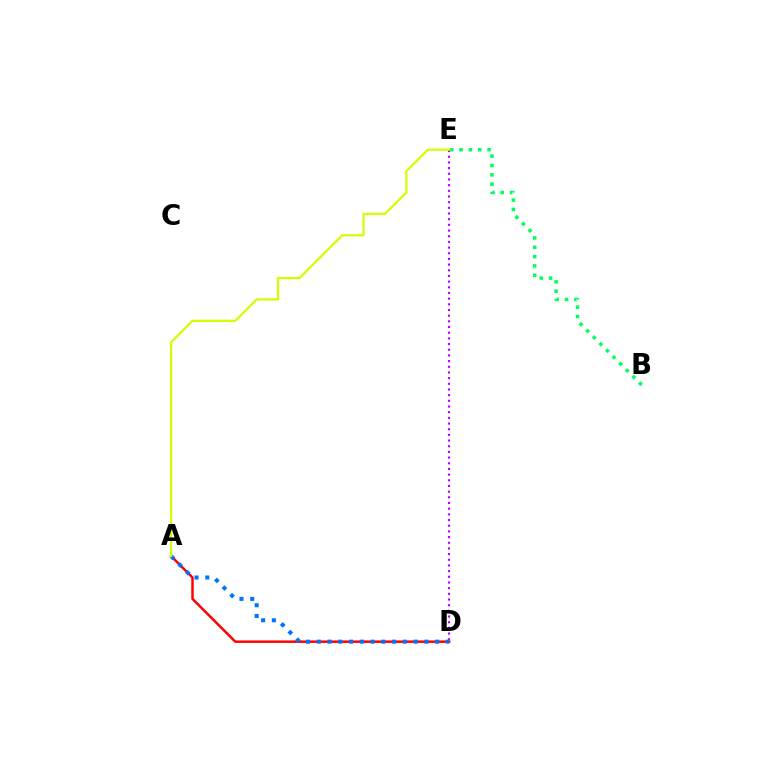{('D', 'E'): [{'color': '#b900ff', 'line_style': 'dotted', 'thickness': 1.54}], ('A', 'D'): [{'color': '#ff0000', 'line_style': 'solid', 'thickness': 1.79}, {'color': '#0074ff', 'line_style': 'dotted', 'thickness': 2.92}], ('B', 'E'): [{'color': '#00ff5c', 'line_style': 'dotted', 'thickness': 2.54}], ('A', 'E'): [{'color': '#d1ff00', 'line_style': 'solid', 'thickness': 1.6}]}